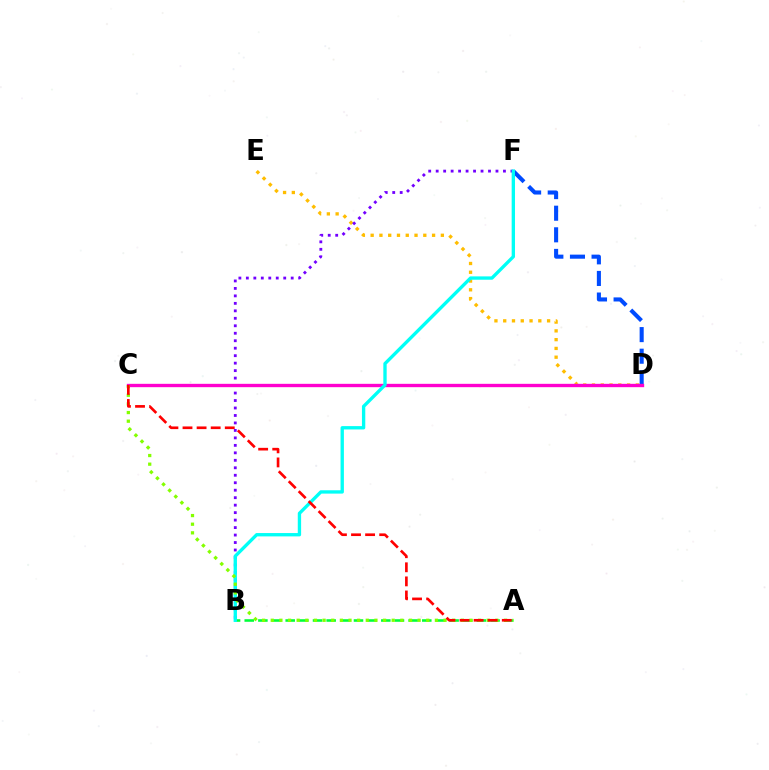{('A', 'B'): [{'color': '#00ff39', 'line_style': 'dashed', 'thickness': 1.86}], ('D', 'E'): [{'color': '#ffbd00', 'line_style': 'dotted', 'thickness': 2.38}], ('D', 'F'): [{'color': '#004bff', 'line_style': 'dashed', 'thickness': 2.93}], ('B', 'F'): [{'color': '#7200ff', 'line_style': 'dotted', 'thickness': 2.03}, {'color': '#00fff6', 'line_style': 'solid', 'thickness': 2.41}], ('C', 'D'): [{'color': '#ff00cf', 'line_style': 'solid', 'thickness': 2.41}], ('A', 'C'): [{'color': '#84ff00', 'line_style': 'dotted', 'thickness': 2.35}, {'color': '#ff0000', 'line_style': 'dashed', 'thickness': 1.91}]}